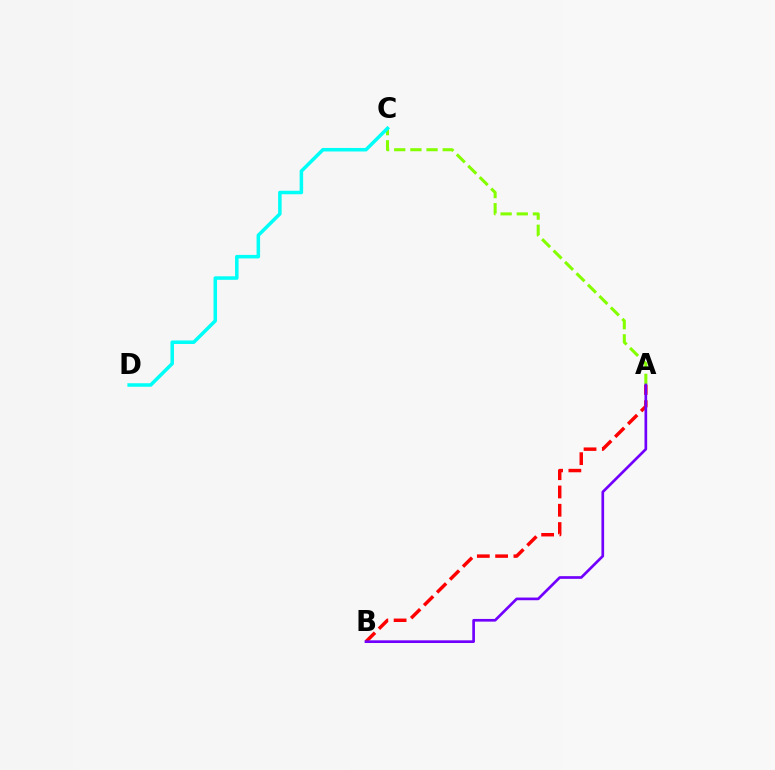{('A', 'B'): [{'color': '#ff0000', 'line_style': 'dashed', 'thickness': 2.48}, {'color': '#7200ff', 'line_style': 'solid', 'thickness': 1.93}], ('A', 'C'): [{'color': '#84ff00', 'line_style': 'dashed', 'thickness': 2.19}], ('C', 'D'): [{'color': '#00fff6', 'line_style': 'solid', 'thickness': 2.53}]}